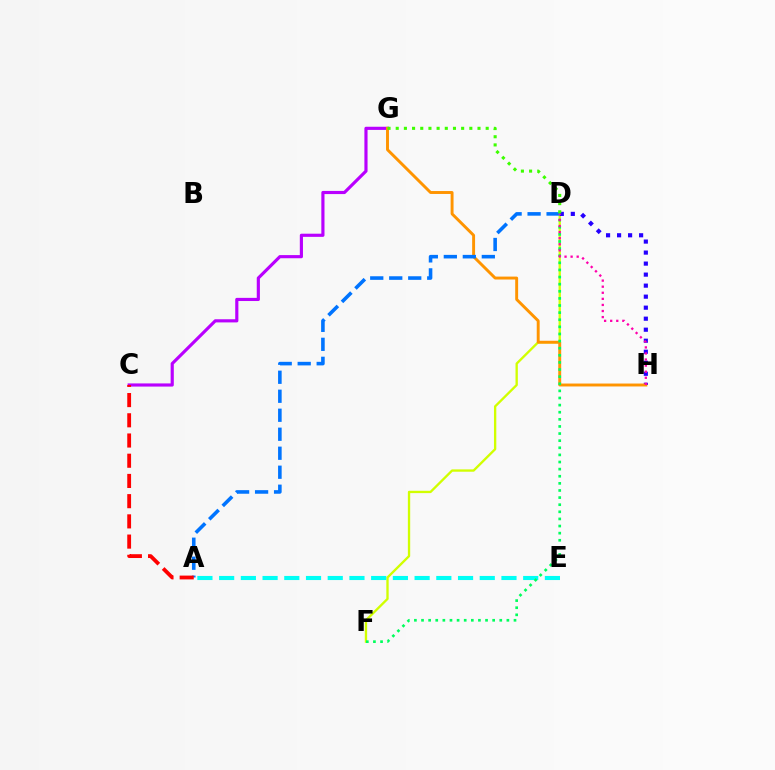{('D', 'F'): [{'color': '#d1ff00', 'line_style': 'solid', 'thickness': 1.68}, {'color': '#00ff5c', 'line_style': 'dotted', 'thickness': 1.93}], ('D', 'H'): [{'color': '#2500ff', 'line_style': 'dotted', 'thickness': 2.99}, {'color': '#ff00ac', 'line_style': 'dotted', 'thickness': 1.65}], ('C', 'G'): [{'color': '#b900ff', 'line_style': 'solid', 'thickness': 2.27}], ('G', 'H'): [{'color': '#ff9400', 'line_style': 'solid', 'thickness': 2.1}], ('A', 'D'): [{'color': '#0074ff', 'line_style': 'dashed', 'thickness': 2.58}], ('A', 'E'): [{'color': '#00fff6', 'line_style': 'dashed', 'thickness': 2.95}], ('A', 'C'): [{'color': '#ff0000', 'line_style': 'dashed', 'thickness': 2.75}], ('D', 'G'): [{'color': '#3dff00', 'line_style': 'dotted', 'thickness': 2.22}]}